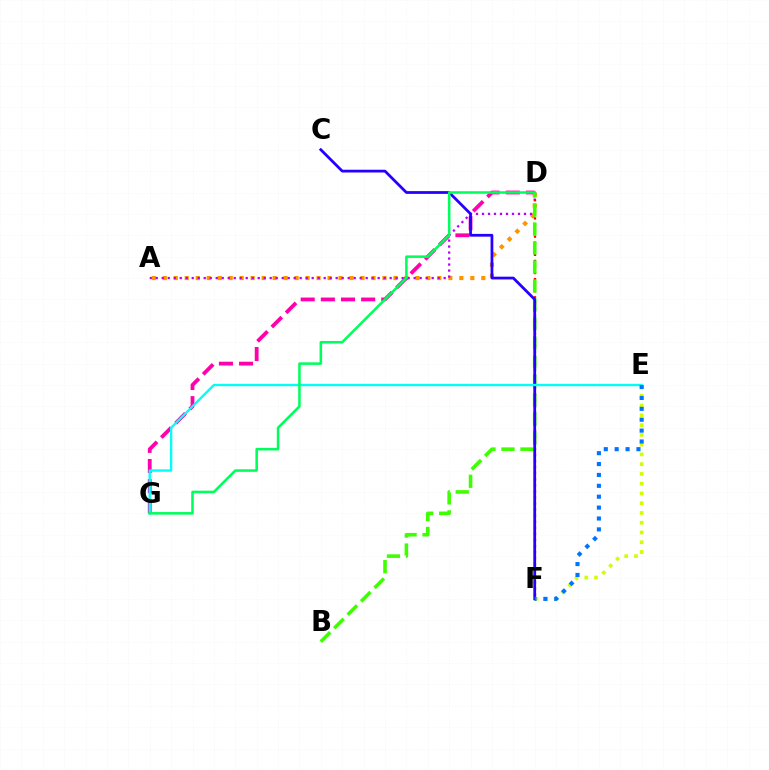{('A', 'D'): [{'color': '#ff9400', 'line_style': 'dotted', 'thickness': 2.98}, {'color': '#b900ff', 'line_style': 'dotted', 'thickness': 1.63}], ('D', 'G'): [{'color': '#ff00ac', 'line_style': 'dashed', 'thickness': 2.74}, {'color': '#00ff5c', 'line_style': 'solid', 'thickness': 1.84}], ('D', 'F'): [{'color': '#ff0000', 'line_style': 'dotted', 'thickness': 1.65}], ('E', 'F'): [{'color': '#d1ff00', 'line_style': 'dotted', 'thickness': 2.65}, {'color': '#0074ff', 'line_style': 'dotted', 'thickness': 2.96}], ('B', 'D'): [{'color': '#3dff00', 'line_style': 'dashed', 'thickness': 2.58}], ('C', 'F'): [{'color': '#2500ff', 'line_style': 'solid', 'thickness': 1.99}], ('E', 'G'): [{'color': '#00fff6', 'line_style': 'solid', 'thickness': 1.7}]}